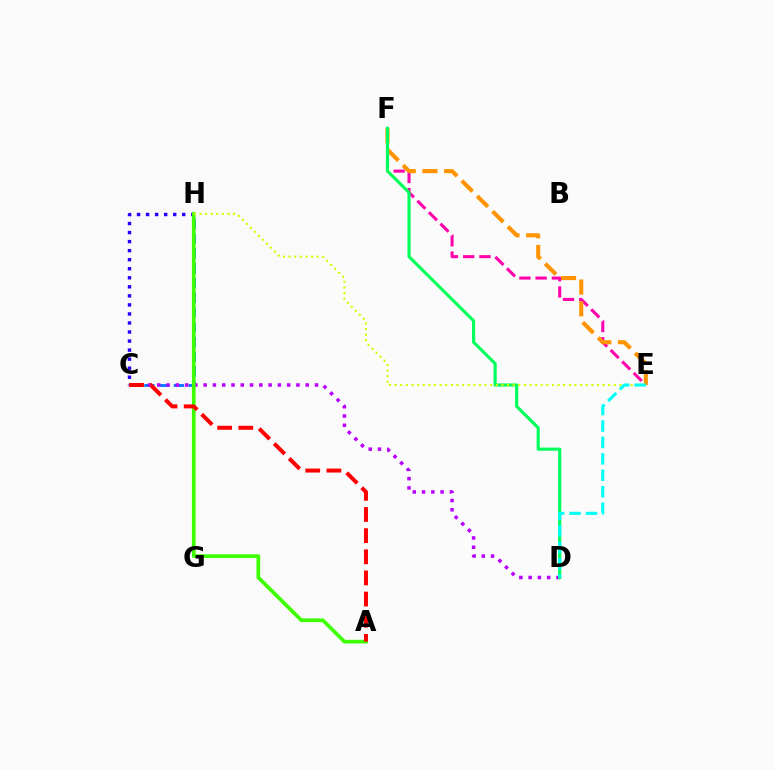{('E', 'F'): [{'color': '#ff00ac', 'line_style': 'dashed', 'thickness': 2.21}, {'color': '#ff9400', 'line_style': 'dashed', 'thickness': 2.95}], ('C', 'H'): [{'color': '#0074ff', 'line_style': 'dashed', 'thickness': 2.0}, {'color': '#2500ff', 'line_style': 'dotted', 'thickness': 2.46}], ('C', 'D'): [{'color': '#b900ff', 'line_style': 'dotted', 'thickness': 2.52}], ('D', 'F'): [{'color': '#00ff5c', 'line_style': 'solid', 'thickness': 2.26}], ('A', 'H'): [{'color': '#3dff00', 'line_style': 'solid', 'thickness': 2.66}], ('A', 'C'): [{'color': '#ff0000', 'line_style': 'dashed', 'thickness': 2.87}], ('E', 'H'): [{'color': '#d1ff00', 'line_style': 'dotted', 'thickness': 1.53}], ('D', 'E'): [{'color': '#00fff6', 'line_style': 'dashed', 'thickness': 2.23}]}